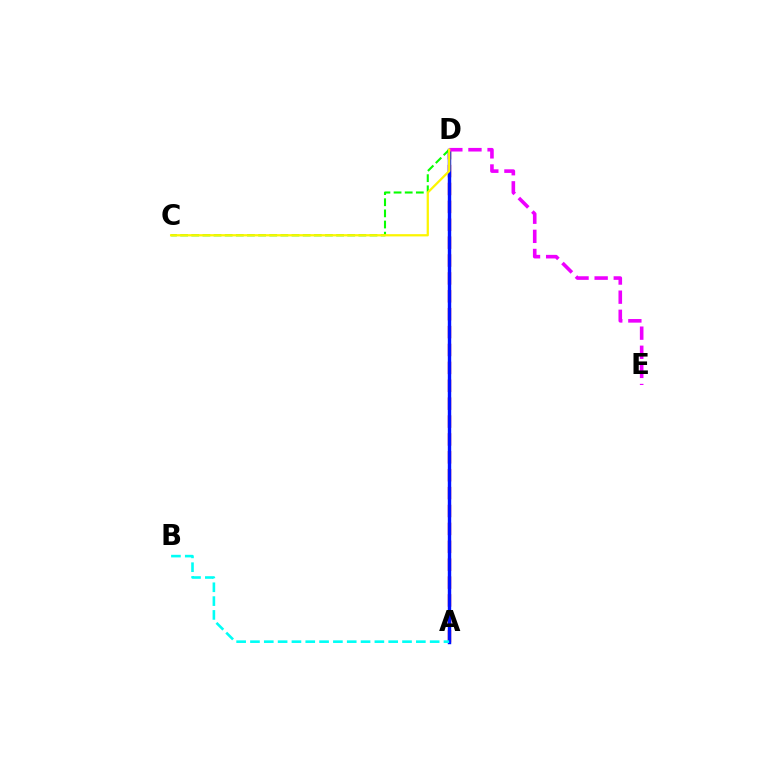{('A', 'D'): [{'color': '#ff0000', 'line_style': 'dashed', 'thickness': 2.43}, {'color': '#0010ff', 'line_style': 'solid', 'thickness': 2.47}], ('D', 'E'): [{'color': '#ee00ff', 'line_style': 'dashed', 'thickness': 2.6}], ('A', 'B'): [{'color': '#00fff6', 'line_style': 'dashed', 'thickness': 1.88}], ('C', 'D'): [{'color': '#08ff00', 'line_style': 'dashed', 'thickness': 1.51}, {'color': '#fcf500', 'line_style': 'solid', 'thickness': 1.62}]}